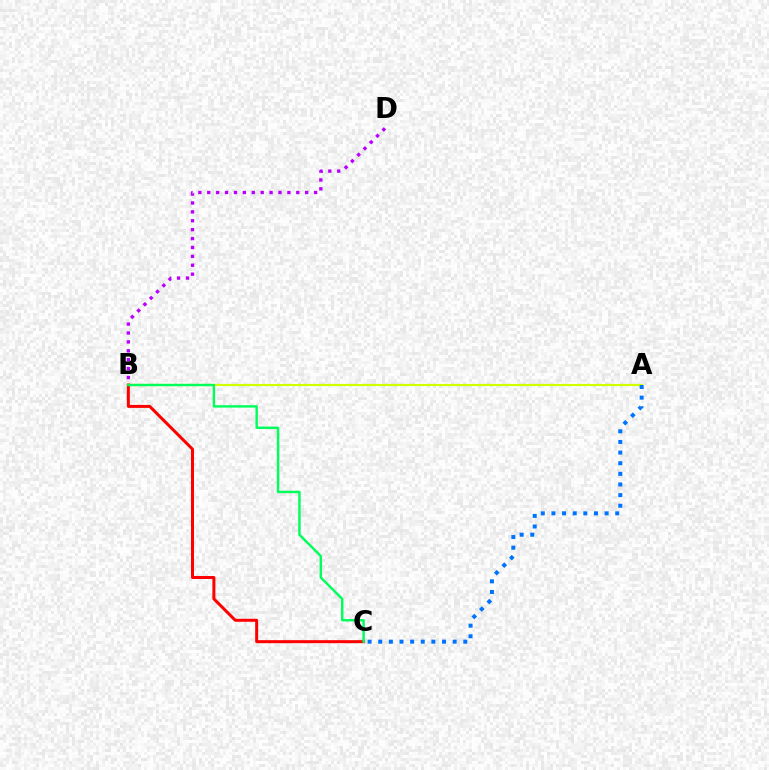{('A', 'B'): [{'color': '#d1ff00', 'line_style': 'solid', 'thickness': 1.57}], ('A', 'C'): [{'color': '#0074ff', 'line_style': 'dotted', 'thickness': 2.89}], ('B', 'C'): [{'color': '#ff0000', 'line_style': 'solid', 'thickness': 2.16}, {'color': '#00ff5c', 'line_style': 'solid', 'thickness': 1.75}], ('B', 'D'): [{'color': '#b900ff', 'line_style': 'dotted', 'thickness': 2.42}]}